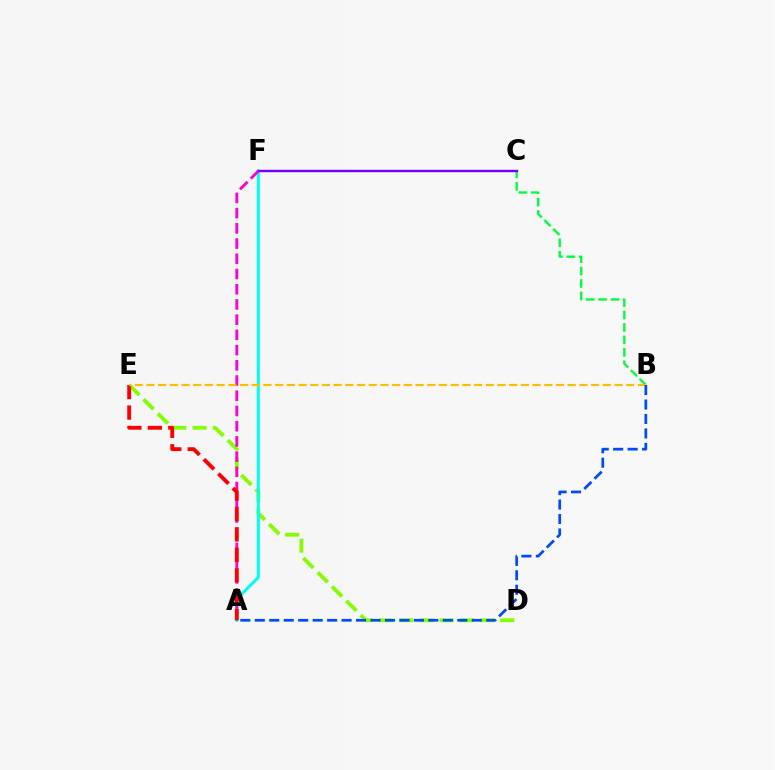{('D', 'E'): [{'color': '#84ff00', 'line_style': 'dashed', 'thickness': 2.75}], ('B', 'C'): [{'color': '#00ff39', 'line_style': 'dashed', 'thickness': 1.69}], ('A', 'F'): [{'color': '#00fff6', 'line_style': 'solid', 'thickness': 2.19}, {'color': '#ff00cf', 'line_style': 'dashed', 'thickness': 2.07}], ('C', 'F'): [{'color': '#7200ff', 'line_style': 'solid', 'thickness': 1.74}], ('A', 'E'): [{'color': '#ff0000', 'line_style': 'dashed', 'thickness': 2.78}], ('B', 'E'): [{'color': '#ffbd00', 'line_style': 'dashed', 'thickness': 1.59}], ('A', 'B'): [{'color': '#004bff', 'line_style': 'dashed', 'thickness': 1.96}]}